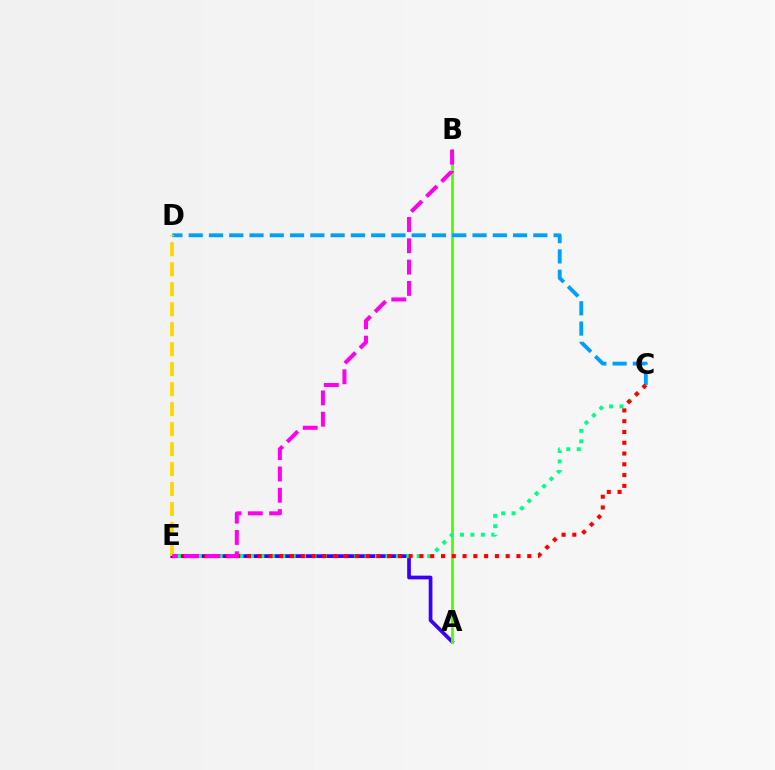{('A', 'E'): [{'color': '#3700ff', 'line_style': 'solid', 'thickness': 2.67}], ('A', 'B'): [{'color': '#4fff00', 'line_style': 'solid', 'thickness': 2.06}], ('C', 'D'): [{'color': '#009eff', 'line_style': 'dashed', 'thickness': 2.75}], ('C', 'E'): [{'color': '#00ff86', 'line_style': 'dotted', 'thickness': 2.83}, {'color': '#ff0000', 'line_style': 'dotted', 'thickness': 2.93}], ('D', 'E'): [{'color': '#ffd500', 'line_style': 'dashed', 'thickness': 2.71}], ('B', 'E'): [{'color': '#ff00ed', 'line_style': 'dashed', 'thickness': 2.89}]}